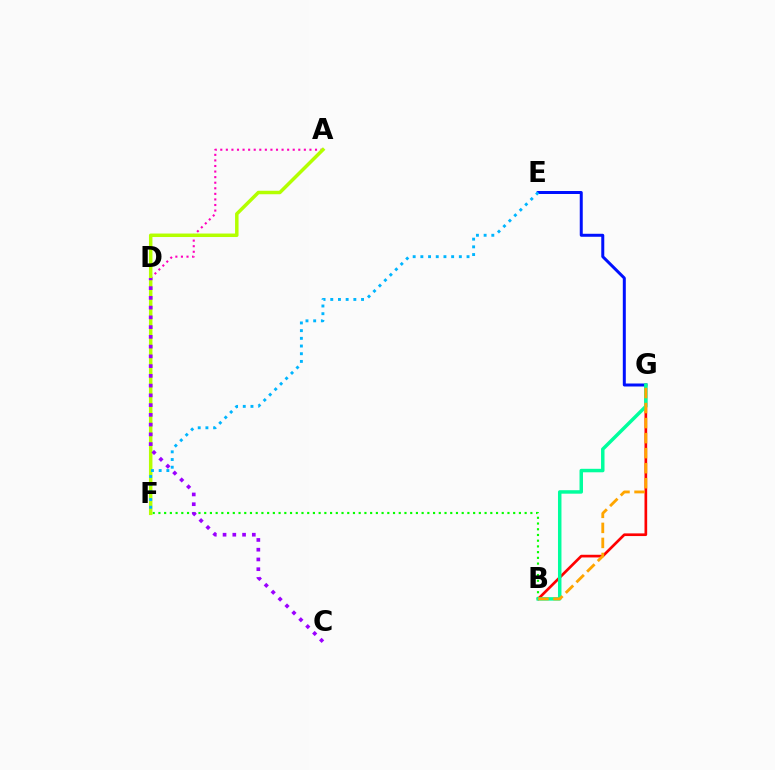{('B', 'F'): [{'color': '#08ff00', 'line_style': 'dotted', 'thickness': 1.55}], ('A', 'D'): [{'color': '#ff00bd', 'line_style': 'dotted', 'thickness': 1.51}], ('B', 'G'): [{'color': '#ff0000', 'line_style': 'solid', 'thickness': 1.92}, {'color': '#00ff9d', 'line_style': 'solid', 'thickness': 2.5}, {'color': '#ffa500', 'line_style': 'dashed', 'thickness': 2.04}], ('E', 'G'): [{'color': '#0010ff', 'line_style': 'solid', 'thickness': 2.15}], ('A', 'F'): [{'color': '#b3ff00', 'line_style': 'solid', 'thickness': 2.51}], ('C', 'D'): [{'color': '#9b00ff', 'line_style': 'dotted', 'thickness': 2.65}], ('E', 'F'): [{'color': '#00b5ff', 'line_style': 'dotted', 'thickness': 2.09}]}